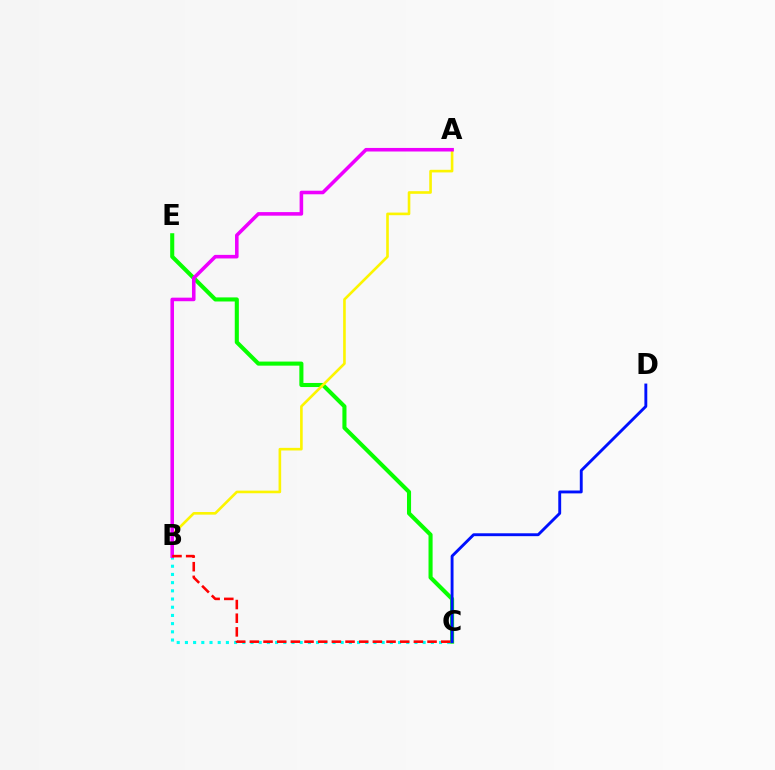{('C', 'E'): [{'color': '#08ff00', 'line_style': 'solid', 'thickness': 2.94}], ('A', 'B'): [{'color': '#fcf500', 'line_style': 'solid', 'thickness': 1.89}, {'color': '#ee00ff', 'line_style': 'solid', 'thickness': 2.57}], ('B', 'C'): [{'color': '#00fff6', 'line_style': 'dotted', 'thickness': 2.23}, {'color': '#ff0000', 'line_style': 'dashed', 'thickness': 1.86}], ('C', 'D'): [{'color': '#0010ff', 'line_style': 'solid', 'thickness': 2.08}]}